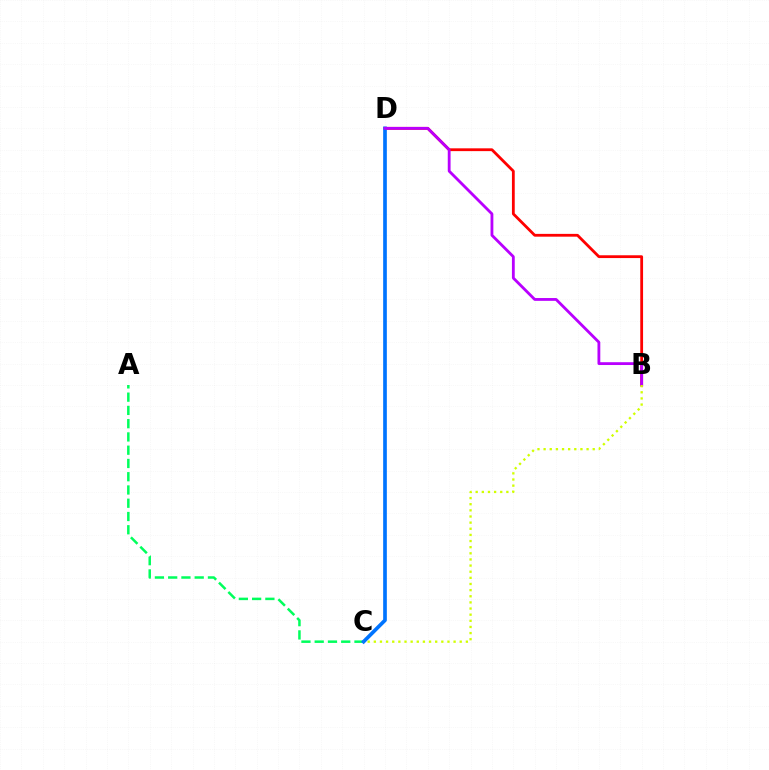{('B', 'D'): [{'color': '#ff0000', 'line_style': 'solid', 'thickness': 2.01}, {'color': '#b900ff', 'line_style': 'solid', 'thickness': 2.03}], ('A', 'C'): [{'color': '#00ff5c', 'line_style': 'dashed', 'thickness': 1.8}], ('C', 'D'): [{'color': '#0074ff', 'line_style': 'solid', 'thickness': 2.64}], ('B', 'C'): [{'color': '#d1ff00', 'line_style': 'dotted', 'thickness': 1.67}]}